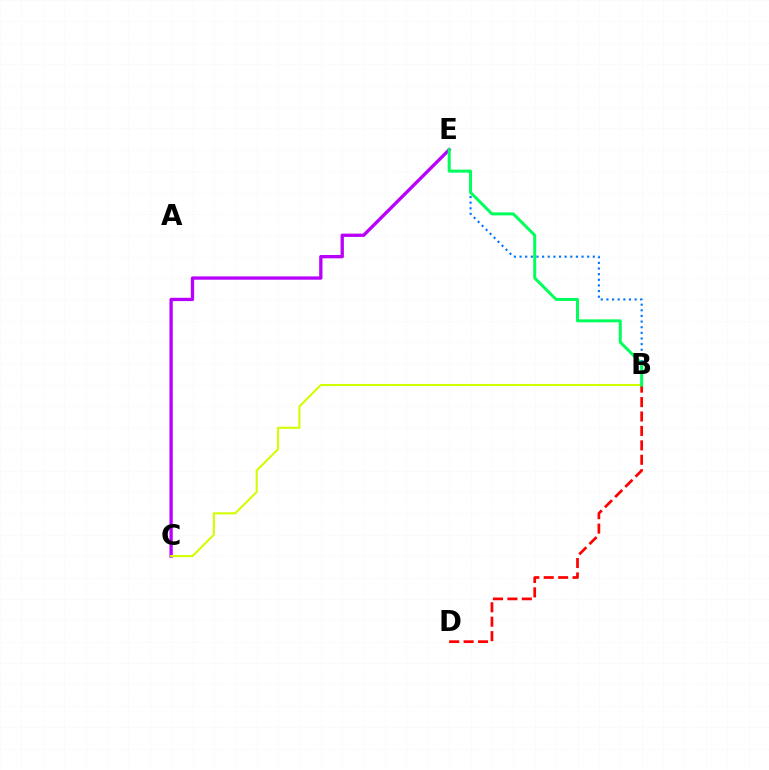{('C', 'E'): [{'color': '#b900ff', 'line_style': 'solid', 'thickness': 2.38}], ('B', 'E'): [{'color': '#0074ff', 'line_style': 'dotted', 'thickness': 1.53}, {'color': '#00ff5c', 'line_style': 'solid', 'thickness': 2.14}], ('B', 'D'): [{'color': '#ff0000', 'line_style': 'dashed', 'thickness': 1.96}], ('B', 'C'): [{'color': '#d1ff00', 'line_style': 'solid', 'thickness': 1.51}]}